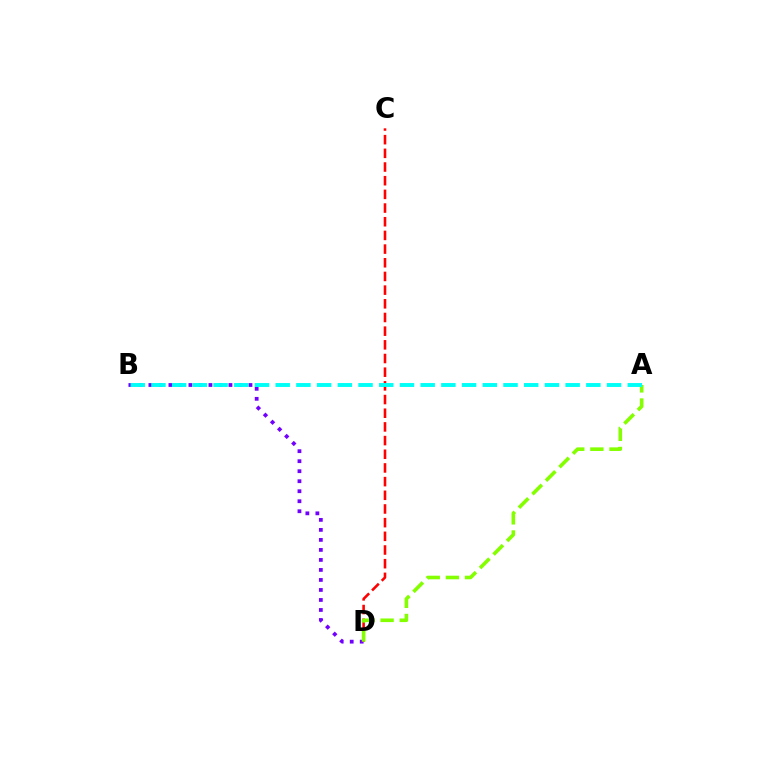{('B', 'D'): [{'color': '#7200ff', 'line_style': 'dotted', 'thickness': 2.72}], ('C', 'D'): [{'color': '#ff0000', 'line_style': 'dashed', 'thickness': 1.86}], ('A', 'D'): [{'color': '#84ff00', 'line_style': 'dashed', 'thickness': 2.6}], ('A', 'B'): [{'color': '#00fff6', 'line_style': 'dashed', 'thickness': 2.81}]}